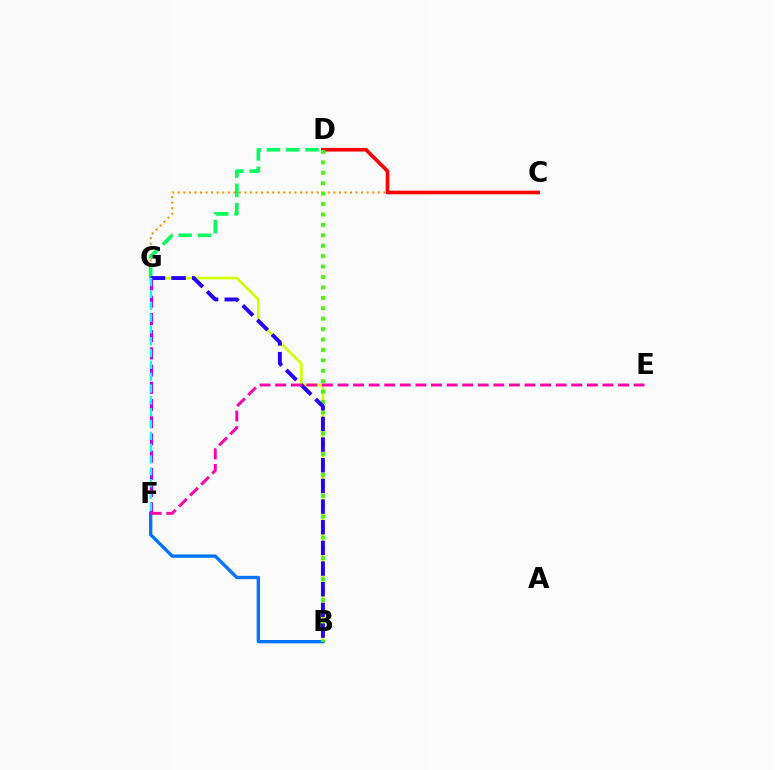{('B', 'G'): [{'color': '#d1ff00', 'line_style': 'solid', 'thickness': 1.92}, {'color': '#2500ff', 'line_style': 'dashed', 'thickness': 2.81}], ('C', 'G'): [{'color': '#ff9400', 'line_style': 'dotted', 'thickness': 1.51}], ('D', 'G'): [{'color': '#00ff5c', 'line_style': 'dashed', 'thickness': 2.62}], ('B', 'F'): [{'color': '#0074ff', 'line_style': 'solid', 'thickness': 2.42}], ('C', 'D'): [{'color': '#ff0000', 'line_style': 'solid', 'thickness': 2.63}], ('B', 'D'): [{'color': '#3dff00', 'line_style': 'dotted', 'thickness': 2.83}], ('F', 'G'): [{'color': '#b900ff', 'line_style': 'dashed', 'thickness': 2.34}, {'color': '#00fff6', 'line_style': 'dashed', 'thickness': 1.61}], ('E', 'F'): [{'color': '#ff00ac', 'line_style': 'dashed', 'thickness': 2.12}]}